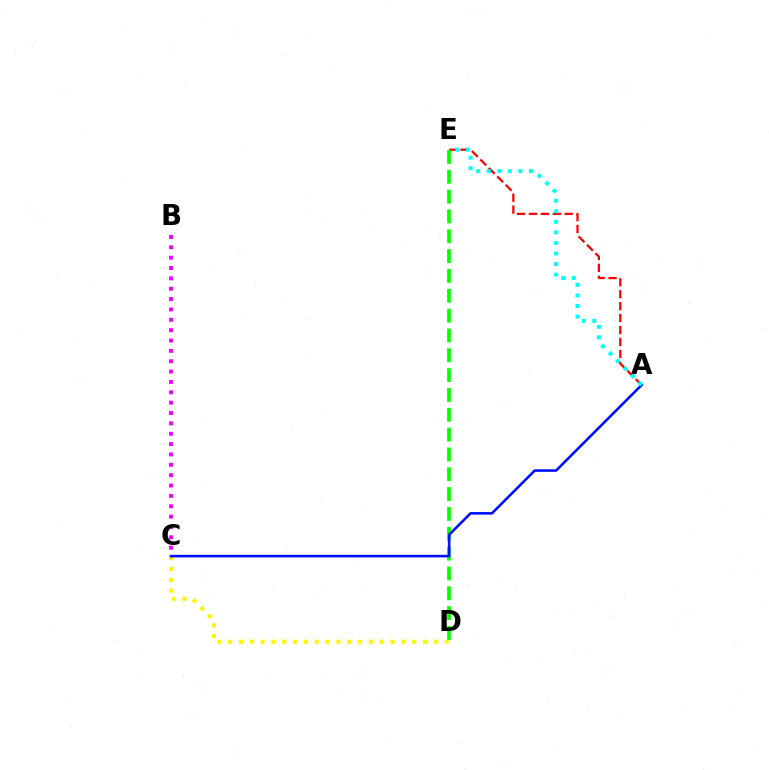{('A', 'E'): [{'color': '#ff0000', 'line_style': 'dashed', 'thickness': 1.62}, {'color': '#00fff6', 'line_style': 'dotted', 'thickness': 2.87}], ('C', 'D'): [{'color': '#fcf500', 'line_style': 'dotted', 'thickness': 2.94}], ('D', 'E'): [{'color': '#08ff00', 'line_style': 'dashed', 'thickness': 2.69}], ('B', 'C'): [{'color': '#ee00ff', 'line_style': 'dotted', 'thickness': 2.81}], ('A', 'C'): [{'color': '#0010ff', 'line_style': 'solid', 'thickness': 1.86}]}